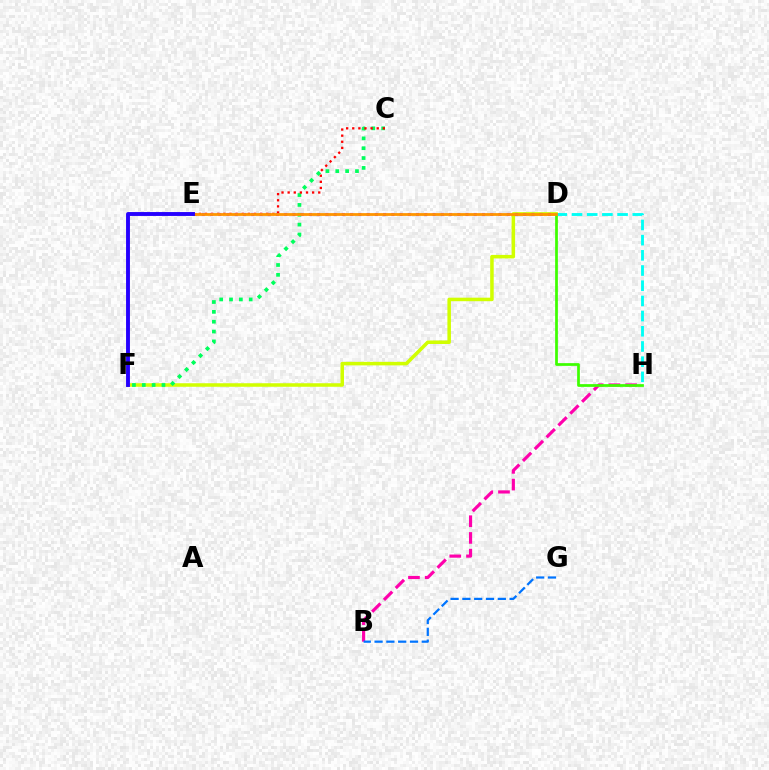{('D', 'F'): [{'color': '#d1ff00', 'line_style': 'solid', 'thickness': 2.54}], ('C', 'F'): [{'color': '#00ff5c', 'line_style': 'dotted', 'thickness': 2.68}], ('B', 'H'): [{'color': '#ff00ac', 'line_style': 'dashed', 'thickness': 2.27}], ('C', 'E'): [{'color': '#ff0000', 'line_style': 'dotted', 'thickness': 1.66}], ('D', 'H'): [{'color': '#3dff00', 'line_style': 'solid', 'thickness': 1.97}, {'color': '#00fff6', 'line_style': 'dashed', 'thickness': 2.06}], ('D', 'E'): [{'color': '#b900ff', 'line_style': 'dotted', 'thickness': 2.24}, {'color': '#ff9400', 'line_style': 'solid', 'thickness': 2.01}], ('B', 'G'): [{'color': '#0074ff', 'line_style': 'dashed', 'thickness': 1.6}], ('E', 'F'): [{'color': '#2500ff', 'line_style': 'solid', 'thickness': 2.8}]}